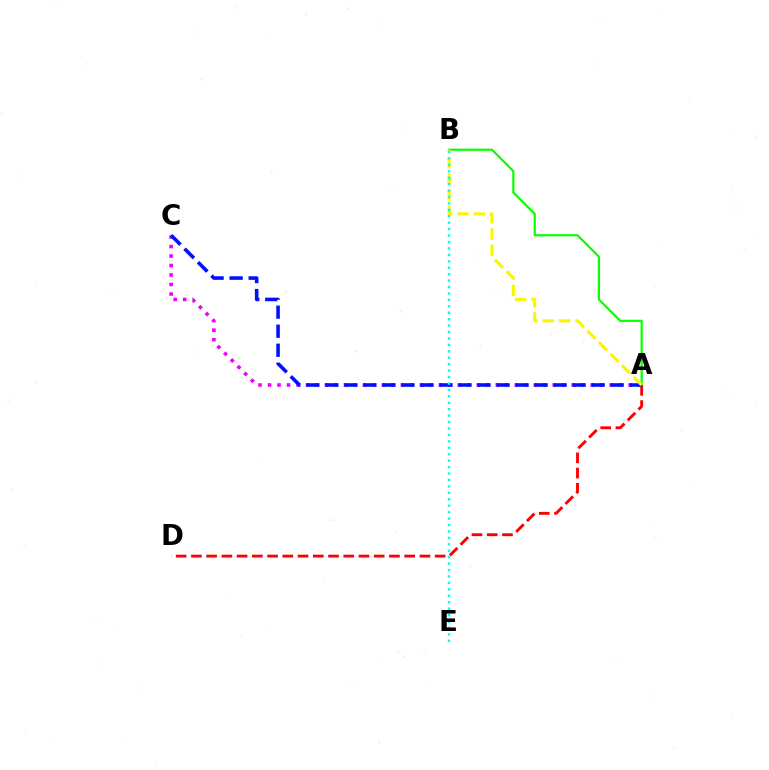{('A', 'B'): [{'color': '#08ff00', 'line_style': 'solid', 'thickness': 1.58}, {'color': '#fcf500', 'line_style': 'dashed', 'thickness': 2.22}], ('A', 'D'): [{'color': '#ff0000', 'line_style': 'dashed', 'thickness': 2.07}], ('A', 'C'): [{'color': '#ee00ff', 'line_style': 'dotted', 'thickness': 2.58}, {'color': '#0010ff', 'line_style': 'dashed', 'thickness': 2.58}], ('B', 'E'): [{'color': '#00fff6', 'line_style': 'dotted', 'thickness': 1.75}]}